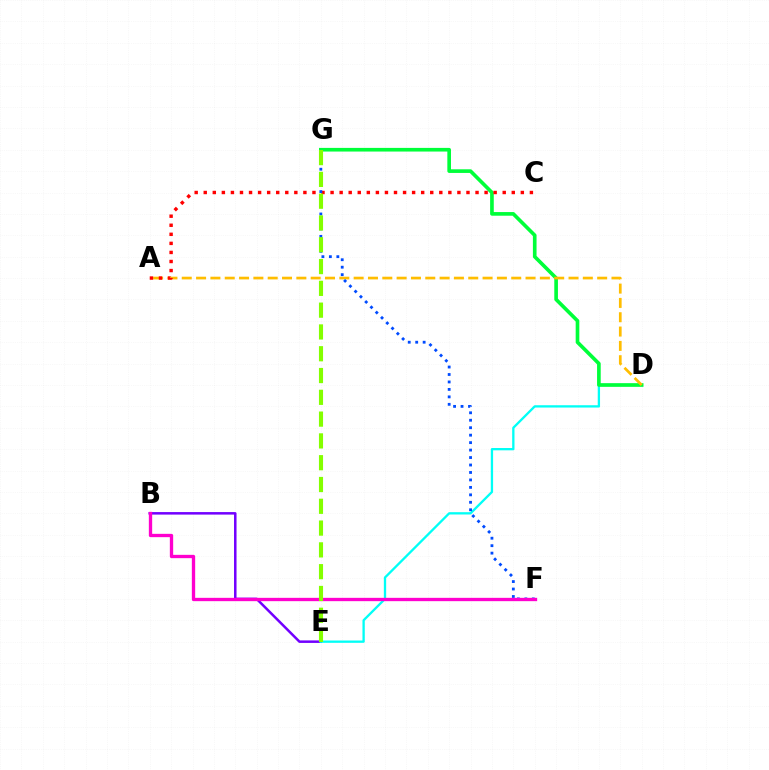{('B', 'E'): [{'color': '#7200ff', 'line_style': 'solid', 'thickness': 1.81}], ('D', 'E'): [{'color': '#00fff6', 'line_style': 'solid', 'thickness': 1.66}], ('D', 'G'): [{'color': '#00ff39', 'line_style': 'solid', 'thickness': 2.63}], ('A', 'D'): [{'color': '#ffbd00', 'line_style': 'dashed', 'thickness': 1.95}], ('A', 'C'): [{'color': '#ff0000', 'line_style': 'dotted', 'thickness': 2.46}], ('F', 'G'): [{'color': '#004bff', 'line_style': 'dotted', 'thickness': 2.03}], ('B', 'F'): [{'color': '#ff00cf', 'line_style': 'solid', 'thickness': 2.4}], ('E', 'G'): [{'color': '#84ff00', 'line_style': 'dashed', 'thickness': 2.96}]}